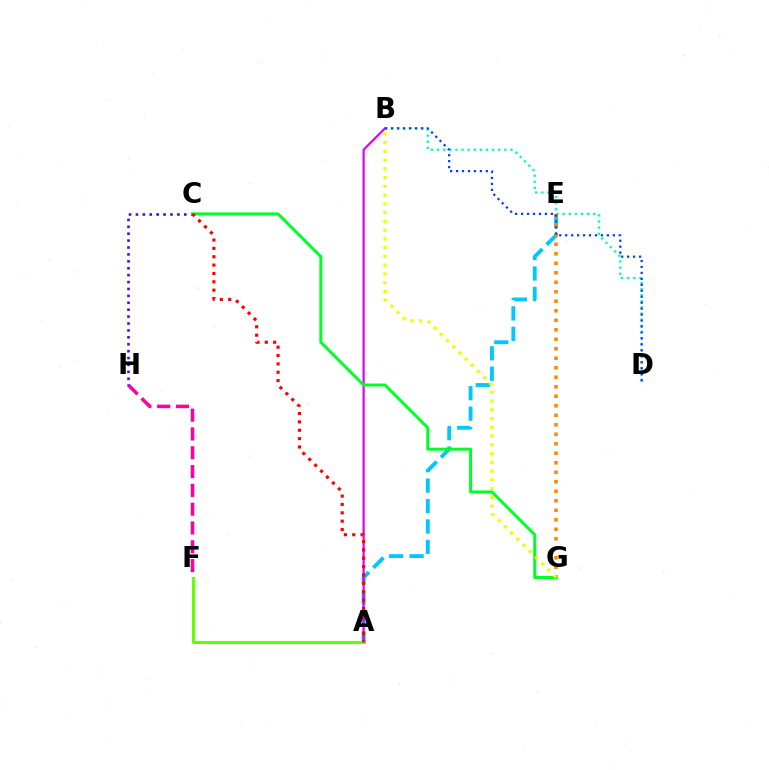{('F', 'H'): [{'color': '#ff00a0', 'line_style': 'dashed', 'thickness': 2.55}], ('B', 'D'): [{'color': '#00ffaf', 'line_style': 'dotted', 'thickness': 1.66}, {'color': '#003fff', 'line_style': 'dotted', 'thickness': 1.62}], ('A', 'E'): [{'color': '#00c7ff', 'line_style': 'dashed', 'thickness': 2.78}], ('A', 'F'): [{'color': '#66ff00', 'line_style': 'solid', 'thickness': 2.25}], ('A', 'B'): [{'color': '#d600ff', 'line_style': 'solid', 'thickness': 1.56}], ('E', 'G'): [{'color': '#ff8800', 'line_style': 'dotted', 'thickness': 2.58}], ('C', 'H'): [{'color': '#4f00ff', 'line_style': 'dotted', 'thickness': 1.88}], ('C', 'G'): [{'color': '#00ff27', 'line_style': 'solid', 'thickness': 2.14}], ('B', 'G'): [{'color': '#eeff00', 'line_style': 'dotted', 'thickness': 2.38}], ('A', 'C'): [{'color': '#ff0000', 'line_style': 'dotted', 'thickness': 2.27}]}